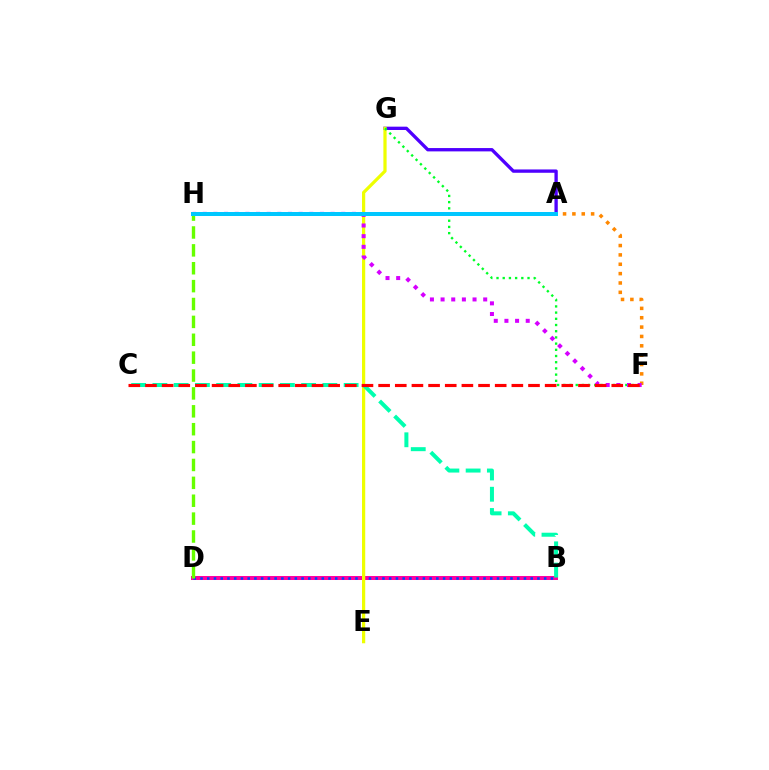{('B', 'D'): [{'color': '#ff00a0', 'line_style': 'solid', 'thickness': 2.88}, {'color': '#003fff', 'line_style': 'dotted', 'thickness': 1.83}], ('A', 'G'): [{'color': '#4f00ff', 'line_style': 'solid', 'thickness': 2.4}], ('E', 'G'): [{'color': '#eeff00', 'line_style': 'solid', 'thickness': 2.32}], ('F', 'G'): [{'color': '#00ff27', 'line_style': 'dotted', 'thickness': 1.68}], ('A', 'F'): [{'color': '#ff8800', 'line_style': 'dotted', 'thickness': 2.54}], ('F', 'H'): [{'color': '#d600ff', 'line_style': 'dotted', 'thickness': 2.89}], ('B', 'C'): [{'color': '#00ffaf', 'line_style': 'dashed', 'thickness': 2.89}], ('D', 'H'): [{'color': '#66ff00', 'line_style': 'dashed', 'thickness': 2.43}], ('C', 'F'): [{'color': '#ff0000', 'line_style': 'dashed', 'thickness': 2.26}], ('A', 'H'): [{'color': '#00c7ff', 'line_style': 'solid', 'thickness': 2.88}]}